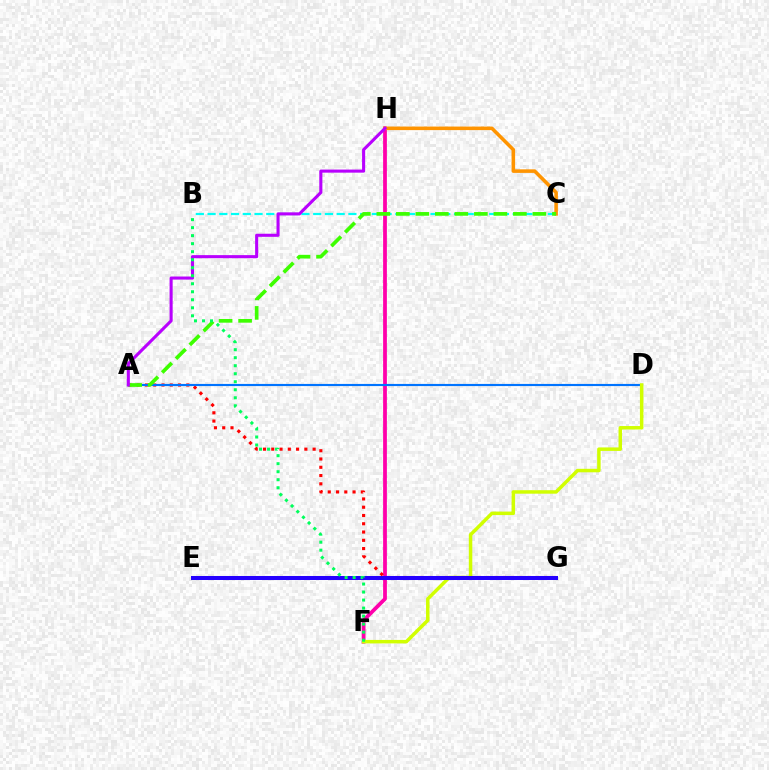{('F', 'H'): [{'color': '#ff00ac', 'line_style': 'solid', 'thickness': 2.71}], ('C', 'H'): [{'color': '#ff9400', 'line_style': 'solid', 'thickness': 2.56}], ('A', 'G'): [{'color': '#ff0000', 'line_style': 'dotted', 'thickness': 2.25}], ('A', 'D'): [{'color': '#0074ff', 'line_style': 'solid', 'thickness': 1.55}], ('D', 'F'): [{'color': '#d1ff00', 'line_style': 'solid', 'thickness': 2.51}], ('E', 'G'): [{'color': '#2500ff', 'line_style': 'solid', 'thickness': 2.89}], ('B', 'C'): [{'color': '#00fff6', 'line_style': 'dashed', 'thickness': 1.59}], ('A', 'C'): [{'color': '#3dff00', 'line_style': 'dashed', 'thickness': 2.65}], ('A', 'H'): [{'color': '#b900ff', 'line_style': 'solid', 'thickness': 2.22}], ('B', 'F'): [{'color': '#00ff5c', 'line_style': 'dotted', 'thickness': 2.18}]}